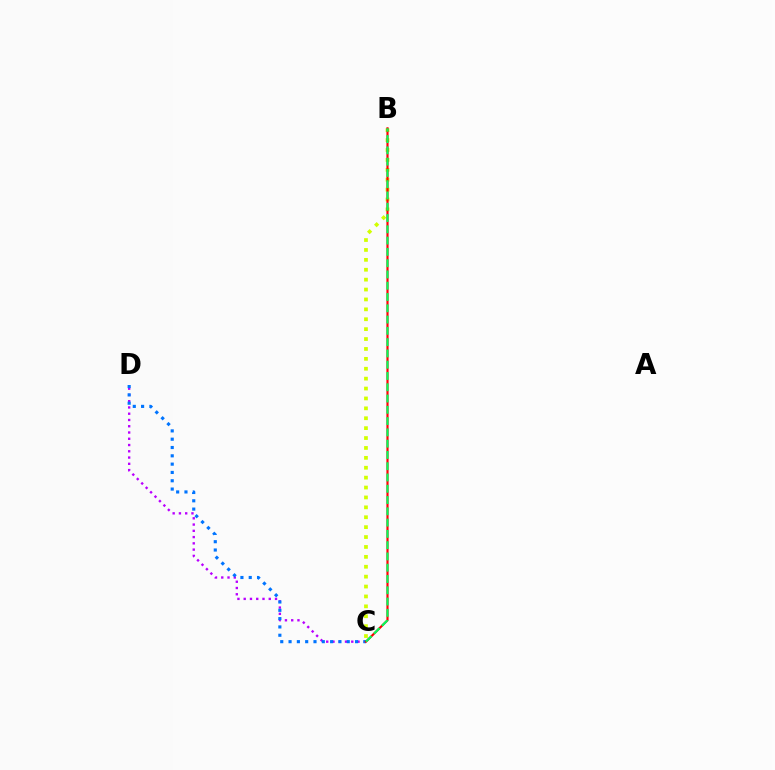{('C', 'D'): [{'color': '#b900ff', 'line_style': 'dotted', 'thickness': 1.7}, {'color': '#0074ff', 'line_style': 'dotted', 'thickness': 2.26}], ('B', 'C'): [{'color': '#d1ff00', 'line_style': 'dotted', 'thickness': 2.69}, {'color': '#ff0000', 'line_style': 'solid', 'thickness': 1.56}, {'color': '#00ff5c', 'line_style': 'dashed', 'thickness': 1.53}]}